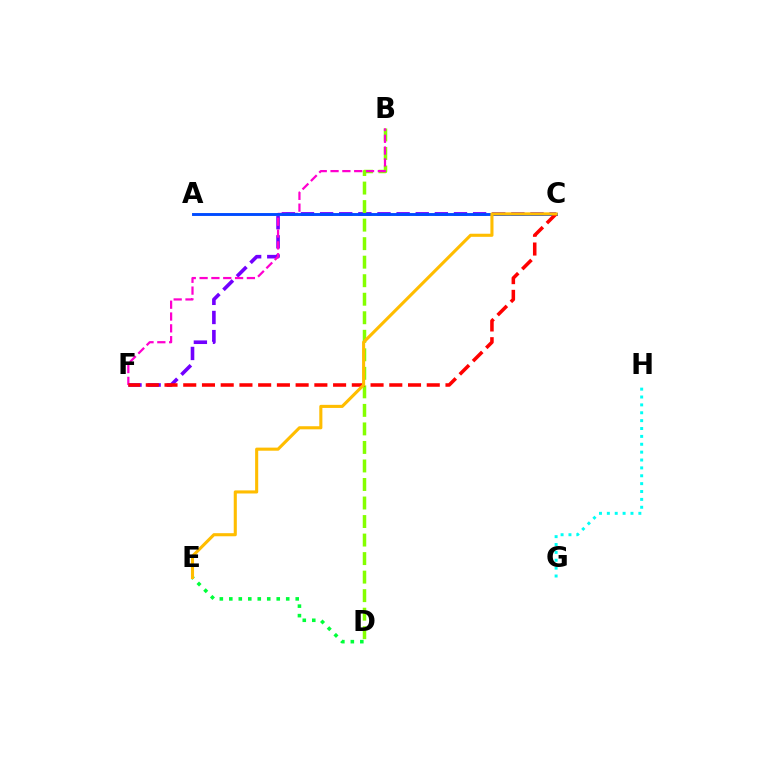{('C', 'F'): [{'color': '#7200ff', 'line_style': 'dashed', 'thickness': 2.6}, {'color': '#ff0000', 'line_style': 'dashed', 'thickness': 2.54}], ('B', 'D'): [{'color': '#84ff00', 'line_style': 'dashed', 'thickness': 2.52}], ('D', 'E'): [{'color': '#00ff39', 'line_style': 'dotted', 'thickness': 2.58}], ('B', 'F'): [{'color': '#ff00cf', 'line_style': 'dashed', 'thickness': 1.61}], ('G', 'H'): [{'color': '#00fff6', 'line_style': 'dotted', 'thickness': 2.14}], ('A', 'C'): [{'color': '#004bff', 'line_style': 'solid', 'thickness': 2.09}], ('C', 'E'): [{'color': '#ffbd00', 'line_style': 'solid', 'thickness': 2.23}]}